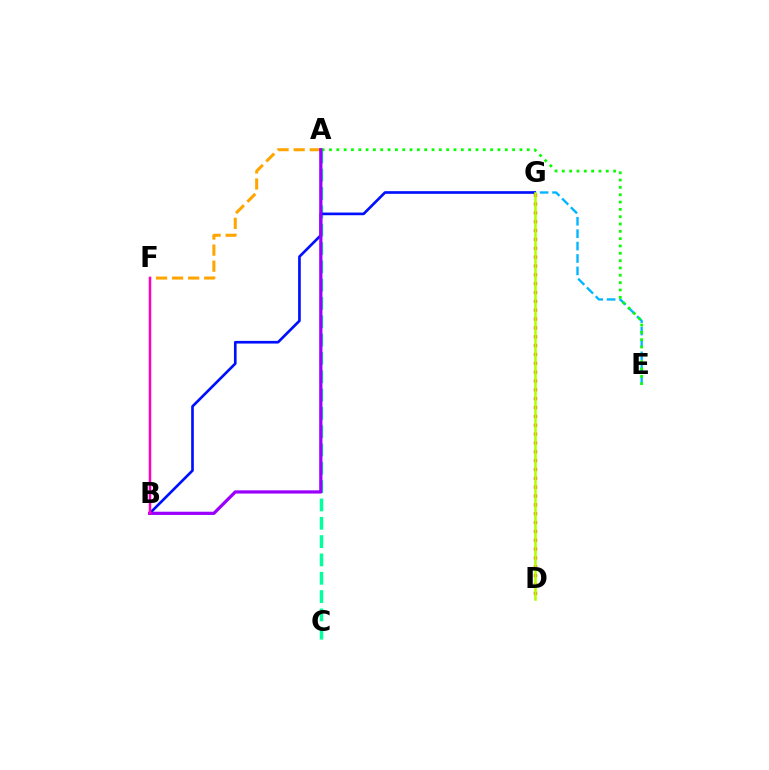{('A', 'C'): [{'color': '#00ff9d', 'line_style': 'dashed', 'thickness': 2.49}], ('E', 'G'): [{'color': '#00b5ff', 'line_style': 'dashed', 'thickness': 1.69}], ('B', 'G'): [{'color': '#0010ff', 'line_style': 'solid', 'thickness': 1.92}], ('A', 'F'): [{'color': '#ffa500', 'line_style': 'dashed', 'thickness': 2.18}], ('A', 'E'): [{'color': '#08ff00', 'line_style': 'dotted', 'thickness': 1.99}], ('A', 'B'): [{'color': '#9b00ff', 'line_style': 'solid', 'thickness': 2.32}], ('D', 'G'): [{'color': '#ff0000', 'line_style': 'dotted', 'thickness': 2.4}, {'color': '#b3ff00', 'line_style': 'solid', 'thickness': 1.85}], ('B', 'F'): [{'color': '#ff00bd', 'line_style': 'solid', 'thickness': 1.8}]}